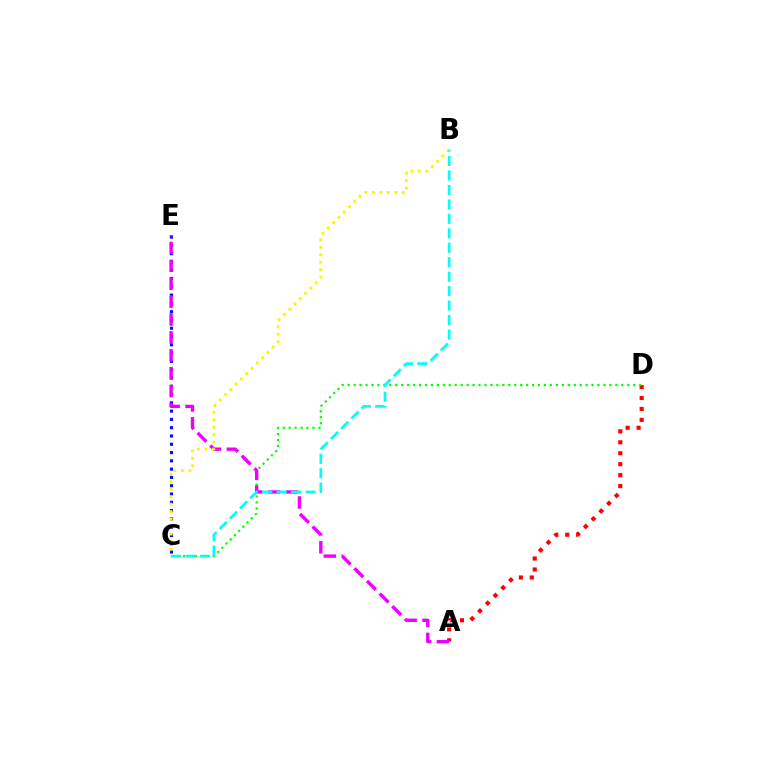{('A', 'D'): [{'color': '#ff0000', 'line_style': 'dotted', 'thickness': 2.97}], ('C', 'E'): [{'color': '#0010ff', 'line_style': 'dotted', 'thickness': 2.25}], ('C', 'D'): [{'color': '#08ff00', 'line_style': 'dotted', 'thickness': 1.62}], ('A', 'E'): [{'color': '#ee00ff', 'line_style': 'dashed', 'thickness': 2.43}], ('B', 'C'): [{'color': '#fcf500', 'line_style': 'dotted', 'thickness': 2.03}, {'color': '#00fff6', 'line_style': 'dashed', 'thickness': 1.96}]}